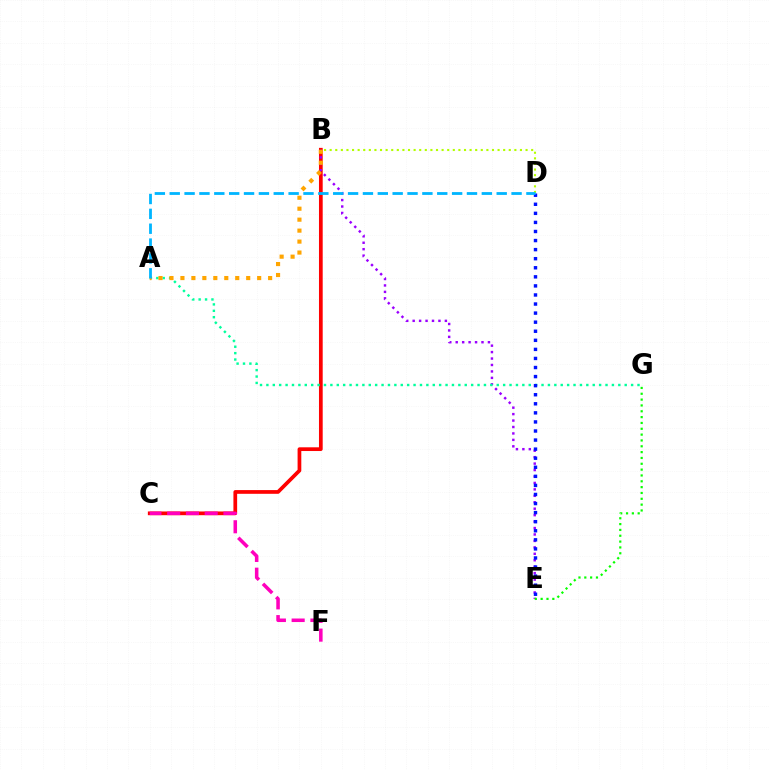{('B', 'C'): [{'color': '#ff0000', 'line_style': 'solid', 'thickness': 2.68}], ('B', 'D'): [{'color': '#b3ff00', 'line_style': 'dotted', 'thickness': 1.52}], ('C', 'F'): [{'color': '#ff00bd', 'line_style': 'dashed', 'thickness': 2.55}], ('B', 'E'): [{'color': '#9b00ff', 'line_style': 'dotted', 'thickness': 1.75}], ('E', 'G'): [{'color': '#08ff00', 'line_style': 'dotted', 'thickness': 1.59}], ('A', 'G'): [{'color': '#00ff9d', 'line_style': 'dotted', 'thickness': 1.74}], ('A', 'B'): [{'color': '#ffa500', 'line_style': 'dotted', 'thickness': 2.98}], ('D', 'E'): [{'color': '#0010ff', 'line_style': 'dotted', 'thickness': 2.46}], ('A', 'D'): [{'color': '#00b5ff', 'line_style': 'dashed', 'thickness': 2.02}]}